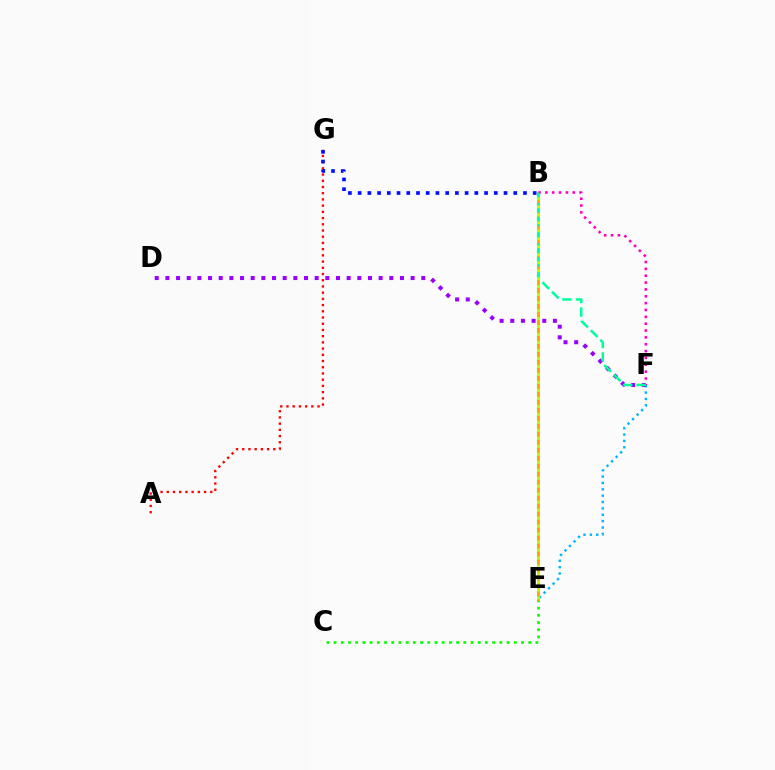{('E', 'F'): [{'color': '#00b5ff', 'line_style': 'dotted', 'thickness': 1.73}], ('A', 'G'): [{'color': '#ff0000', 'line_style': 'dotted', 'thickness': 1.69}], ('C', 'E'): [{'color': '#08ff00', 'line_style': 'dotted', 'thickness': 1.96}], ('B', 'G'): [{'color': '#0010ff', 'line_style': 'dotted', 'thickness': 2.64}], ('B', 'E'): [{'color': '#ffa500', 'line_style': 'solid', 'thickness': 2.1}, {'color': '#b3ff00', 'line_style': 'dotted', 'thickness': 2.17}], ('D', 'F'): [{'color': '#9b00ff', 'line_style': 'dotted', 'thickness': 2.9}], ('B', 'F'): [{'color': '#ff00bd', 'line_style': 'dotted', 'thickness': 1.86}, {'color': '#00ff9d', 'line_style': 'dashed', 'thickness': 1.83}]}